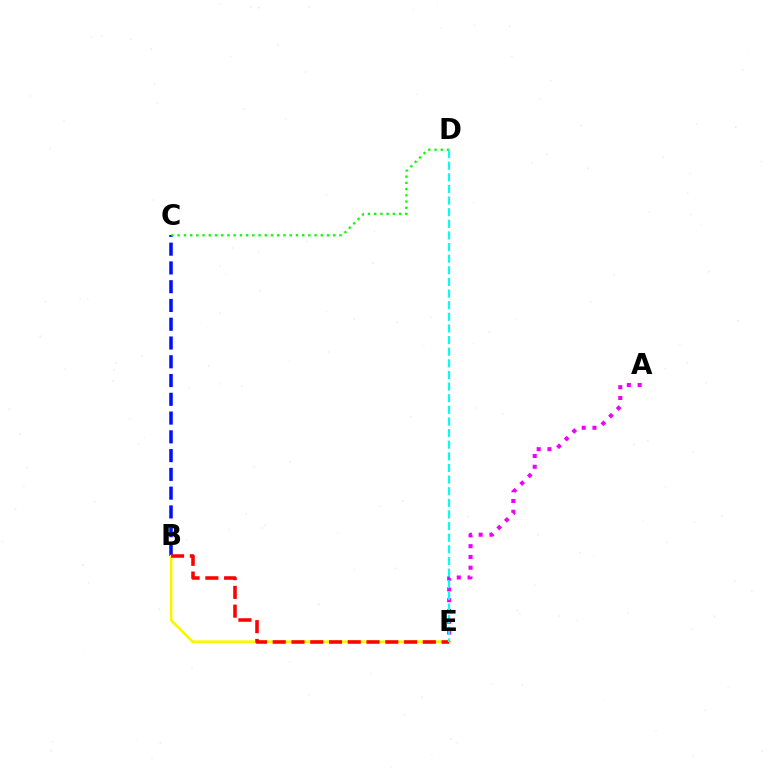{('B', 'C'): [{'color': '#0010ff', 'line_style': 'dashed', 'thickness': 2.55}], ('C', 'D'): [{'color': '#08ff00', 'line_style': 'dotted', 'thickness': 1.69}], ('B', 'E'): [{'color': '#fcf500', 'line_style': 'solid', 'thickness': 1.88}, {'color': '#ff0000', 'line_style': 'dashed', 'thickness': 2.55}], ('A', 'E'): [{'color': '#ee00ff', 'line_style': 'dotted', 'thickness': 2.93}], ('D', 'E'): [{'color': '#00fff6', 'line_style': 'dashed', 'thickness': 1.58}]}